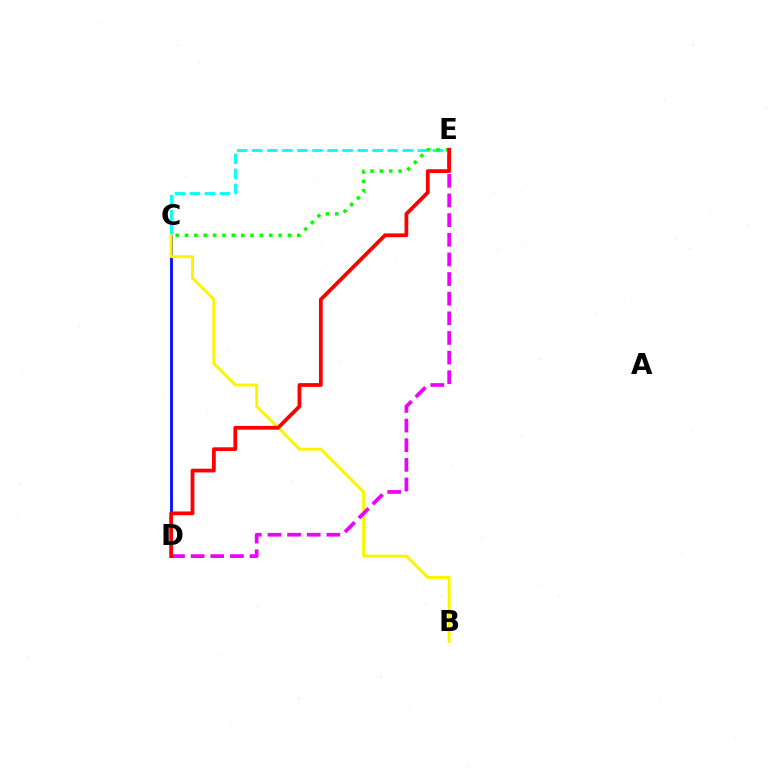{('C', 'D'): [{'color': '#0010ff', 'line_style': 'solid', 'thickness': 2.03}], ('C', 'E'): [{'color': '#00fff6', 'line_style': 'dashed', 'thickness': 2.04}, {'color': '#08ff00', 'line_style': 'dotted', 'thickness': 2.54}], ('B', 'C'): [{'color': '#fcf500', 'line_style': 'solid', 'thickness': 2.13}], ('D', 'E'): [{'color': '#ee00ff', 'line_style': 'dashed', 'thickness': 2.67}, {'color': '#ff0000', 'line_style': 'solid', 'thickness': 2.71}]}